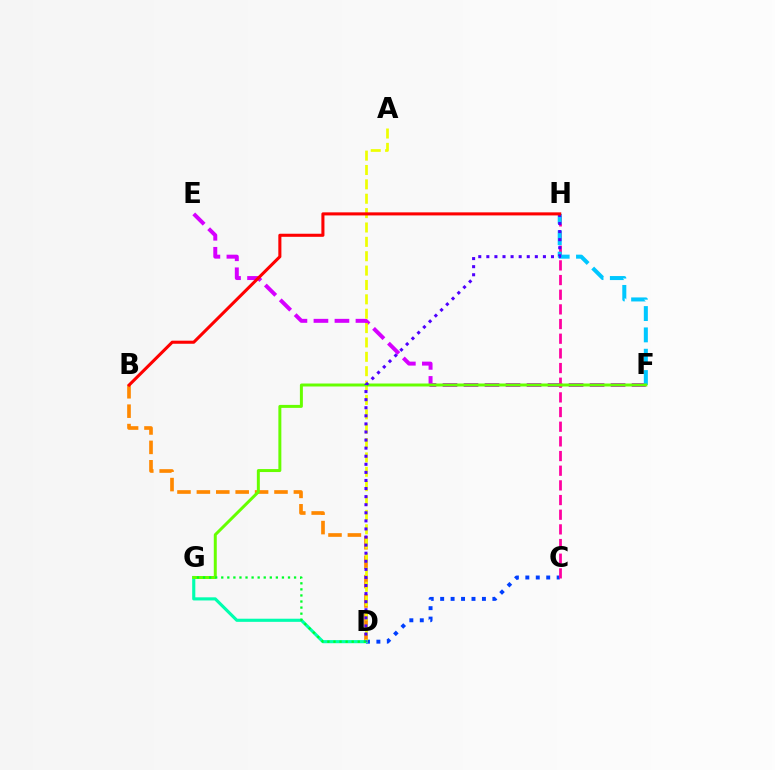{('E', 'F'): [{'color': '#d600ff', 'line_style': 'dashed', 'thickness': 2.85}], ('B', 'D'): [{'color': '#ff8800', 'line_style': 'dashed', 'thickness': 2.64}], ('C', 'D'): [{'color': '#003fff', 'line_style': 'dotted', 'thickness': 2.84}], ('C', 'H'): [{'color': '#ff00a0', 'line_style': 'dashed', 'thickness': 1.99}], ('A', 'D'): [{'color': '#eeff00', 'line_style': 'dashed', 'thickness': 1.95}], ('D', 'G'): [{'color': '#00ffaf', 'line_style': 'solid', 'thickness': 2.25}, {'color': '#00ff27', 'line_style': 'dotted', 'thickness': 1.65}], ('F', 'H'): [{'color': '#00c7ff', 'line_style': 'dashed', 'thickness': 2.9}], ('F', 'G'): [{'color': '#66ff00', 'line_style': 'solid', 'thickness': 2.14}], ('D', 'H'): [{'color': '#4f00ff', 'line_style': 'dotted', 'thickness': 2.2}], ('B', 'H'): [{'color': '#ff0000', 'line_style': 'solid', 'thickness': 2.21}]}